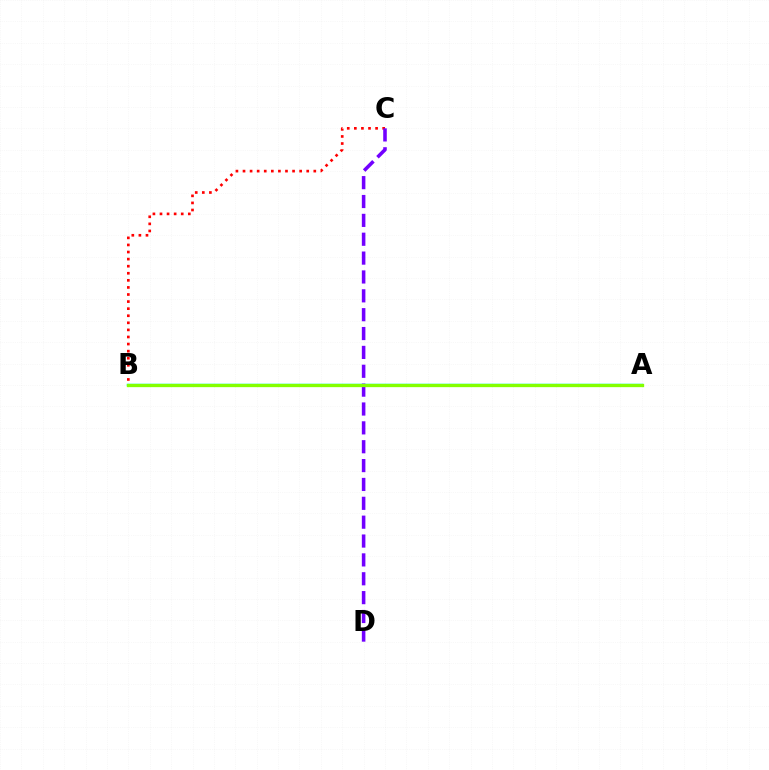{('B', 'C'): [{'color': '#ff0000', 'line_style': 'dotted', 'thickness': 1.92}], ('A', 'B'): [{'color': '#00fff6', 'line_style': 'solid', 'thickness': 1.8}, {'color': '#84ff00', 'line_style': 'solid', 'thickness': 2.37}], ('C', 'D'): [{'color': '#7200ff', 'line_style': 'dashed', 'thickness': 2.56}]}